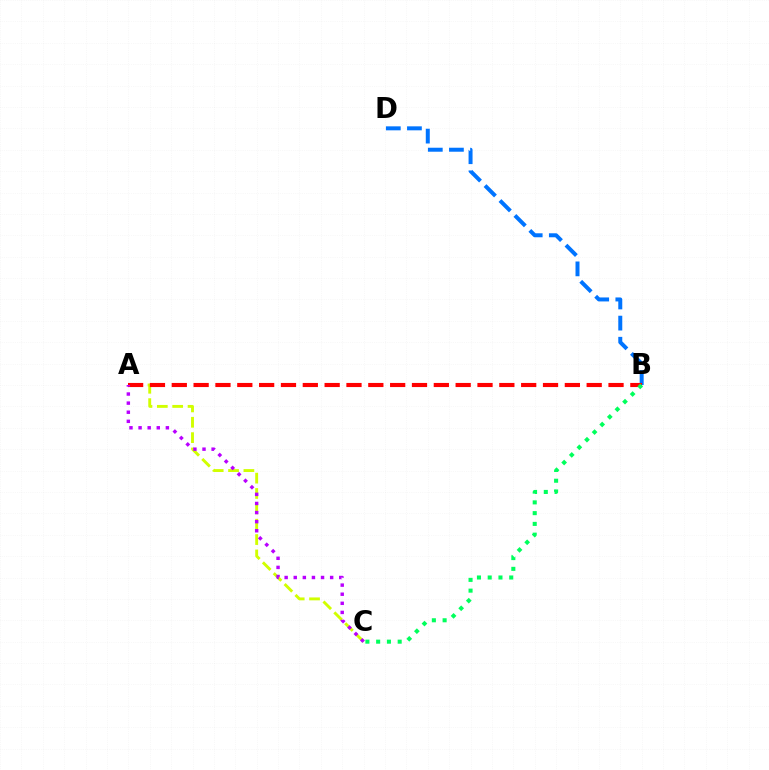{('A', 'C'): [{'color': '#d1ff00', 'line_style': 'dashed', 'thickness': 2.09}, {'color': '#b900ff', 'line_style': 'dotted', 'thickness': 2.47}], ('B', 'D'): [{'color': '#0074ff', 'line_style': 'dashed', 'thickness': 2.87}], ('A', 'B'): [{'color': '#ff0000', 'line_style': 'dashed', 'thickness': 2.97}], ('B', 'C'): [{'color': '#00ff5c', 'line_style': 'dotted', 'thickness': 2.92}]}